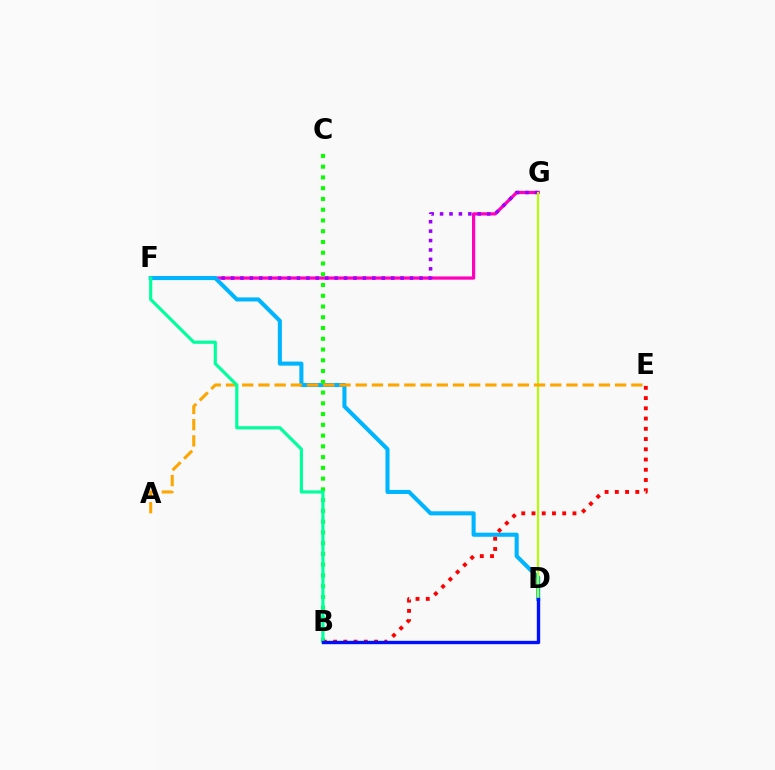{('F', 'G'): [{'color': '#ff00bd', 'line_style': 'solid', 'thickness': 2.32}, {'color': '#9b00ff', 'line_style': 'dotted', 'thickness': 2.56}], ('D', 'F'): [{'color': '#00b5ff', 'line_style': 'solid', 'thickness': 2.93}], ('D', 'G'): [{'color': '#b3ff00', 'line_style': 'solid', 'thickness': 1.52}], ('B', 'C'): [{'color': '#08ff00', 'line_style': 'dotted', 'thickness': 2.92}], ('B', 'E'): [{'color': '#ff0000', 'line_style': 'dotted', 'thickness': 2.78}], ('A', 'E'): [{'color': '#ffa500', 'line_style': 'dashed', 'thickness': 2.2}], ('B', 'F'): [{'color': '#00ff9d', 'line_style': 'solid', 'thickness': 2.28}], ('B', 'D'): [{'color': '#0010ff', 'line_style': 'solid', 'thickness': 2.43}]}